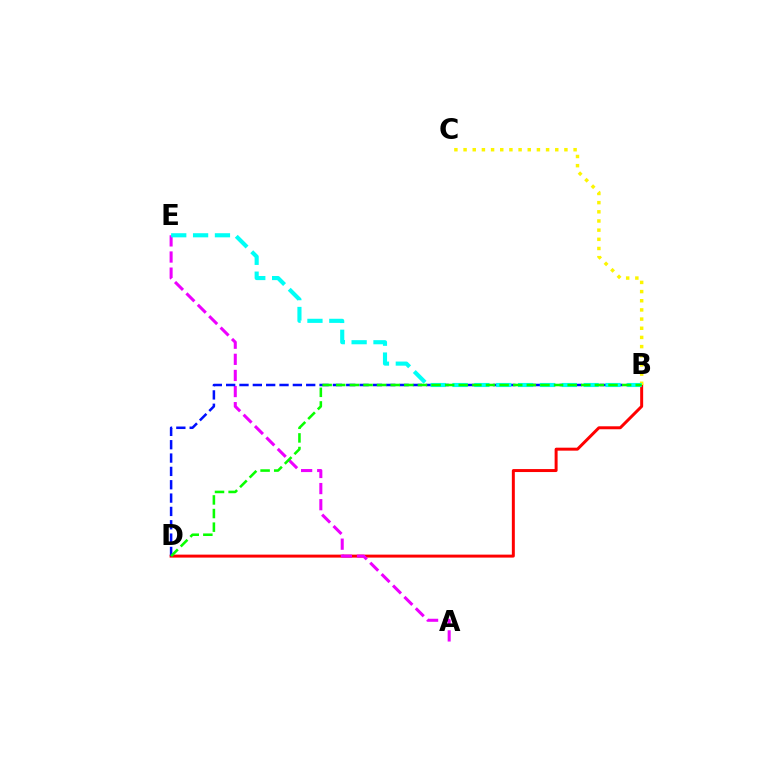{('B', 'D'): [{'color': '#ff0000', 'line_style': 'solid', 'thickness': 2.14}, {'color': '#0010ff', 'line_style': 'dashed', 'thickness': 1.81}, {'color': '#08ff00', 'line_style': 'dashed', 'thickness': 1.85}], ('A', 'E'): [{'color': '#ee00ff', 'line_style': 'dashed', 'thickness': 2.19}], ('B', 'C'): [{'color': '#fcf500', 'line_style': 'dotted', 'thickness': 2.49}], ('B', 'E'): [{'color': '#00fff6', 'line_style': 'dashed', 'thickness': 2.97}]}